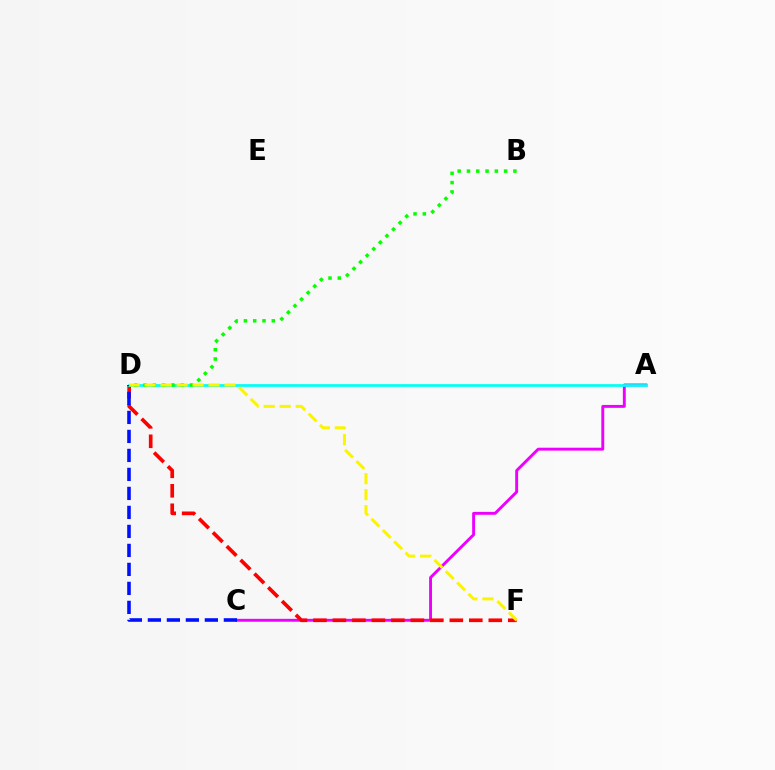{('A', 'C'): [{'color': '#ee00ff', 'line_style': 'solid', 'thickness': 2.1}], ('D', 'F'): [{'color': '#ff0000', 'line_style': 'dashed', 'thickness': 2.65}, {'color': '#fcf500', 'line_style': 'dashed', 'thickness': 2.17}], ('A', 'D'): [{'color': '#00fff6', 'line_style': 'solid', 'thickness': 1.96}], ('C', 'D'): [{'color': '#0010ff', 'line_style': 'dashed', 'thickness': 2.58}], ('B', 'D'): [{'color': '#08ff00', 'line_style': 'dotted', 'thickness': 2.52}]}